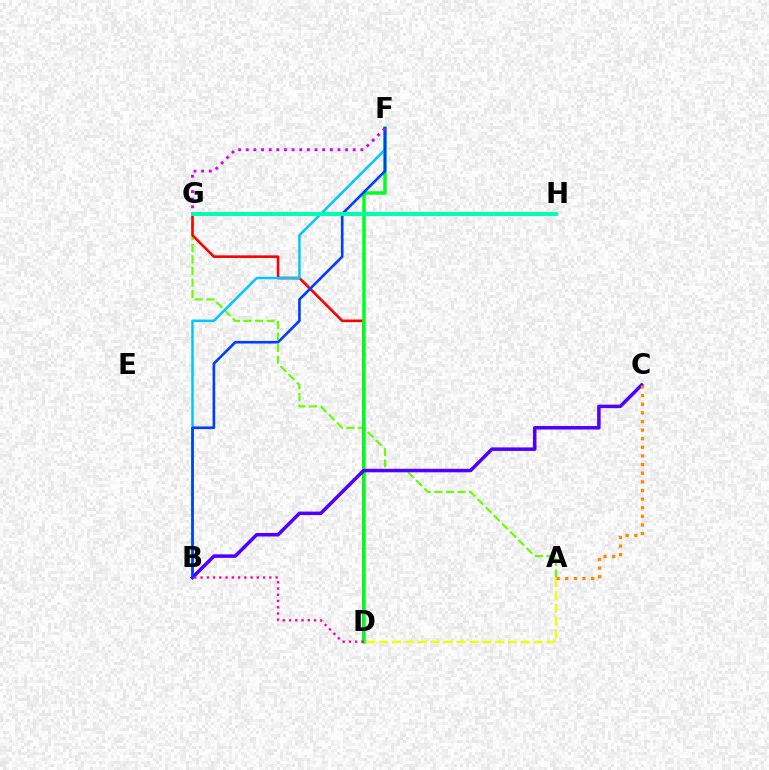{('A', 'D'): [{'color': '#eeff00', 'line_style': 'dashed', 'thickness': 1.75}], ('A', 'G'): [{'color': '#66ff00', 'line_style': 'dashed', 'thickness': 1.57}], ('D', 'G'): [{'color': '#ff0000', 'line_style': 'solid', 'thickness': 1.89}], ('D', 'F'): [{'color': '#00ff27', 'line_style': 'solid', 'thickness': 2.53}], ('B', 'F'): [{'color': '#00c7ff', 'line_style': 'solid', 'thickness': 1.79}, {'color': '#003fff', 'line_style': 'solid', 'thickness': 1.91}], ('B', 'C'): [{'color': '#4f00ff', 'line_style': 'solid', 'thickness': 2.53}], ('F', 'G'): [{'color': '#d600ff', 'line_style': 'dotted', 'thickness': 2.08}], ('A', 'C'): [{'color': '#ff8800', 'line_style': 'dotted', 'thickness': 2.34}], ('G', 'H'): [{'color': '#00ffaf', 'line_style': 'solid', 'thickness': 2.86}], ('B', 'D'): [{'color': '#ff00a0', 'line_style': 'dotted', 'thickness': 1.7}]}